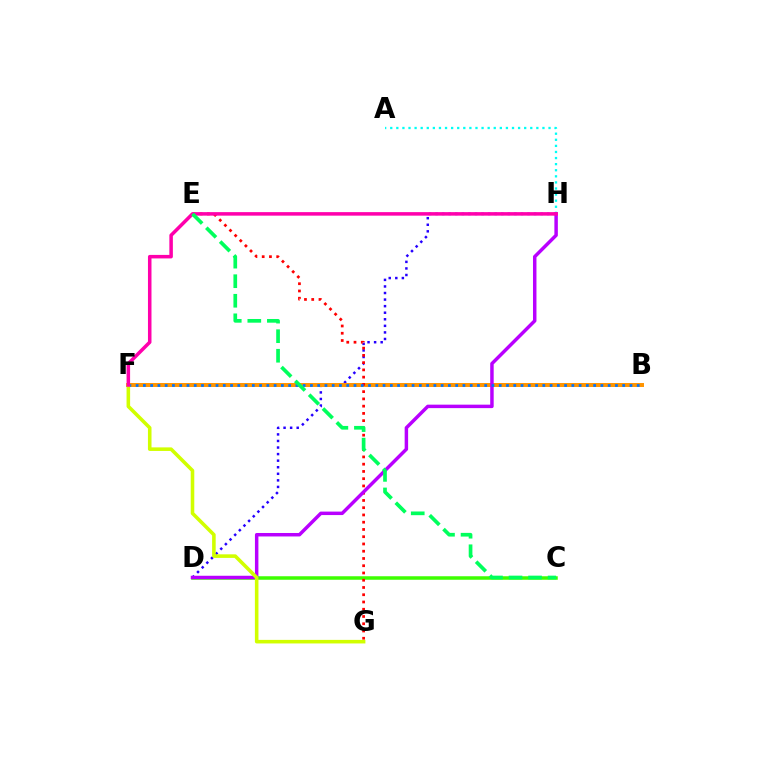{('C', 'D'): [{'color': '#3dff00', 'line_style': 'solid', 'thickness': 2.53}], ('D', 'H'): [{'color': '#2500ff', 'line_style': 'dotted', 'thickness': 1.78}, {'color': '#b900ff', 'line_style': 'solid', 'thickness': 2.5}], ('B', 'F'): [{'color': '#ff9400', 'line_style': 'solid', 'thickness': 2.86}, {'color': '#0074ff', 'line_style': 'dotted', 'thickness': 1.97}], ('A', 'H'): [{'color': '#00fff6', 'line_style': 'dotted', 'thickness': 1.65}], ('E', 'G'): [{'color': '#ff0000', 'line_style': 'dotted', 'thickness': 1.97}], ('F', 'G'): [{'color': '#d1ff00', 'line_style': 'solid', 'thickness': 2.57}], ('F', 'H'): [{'color': '#ff00ac', 'line_style': 'solid', 'thickness': 2.54}], ('C', 'E'): [{'color': '#00ff5c', 'line_style': 'dashed', 'thickness': 2.66}]}